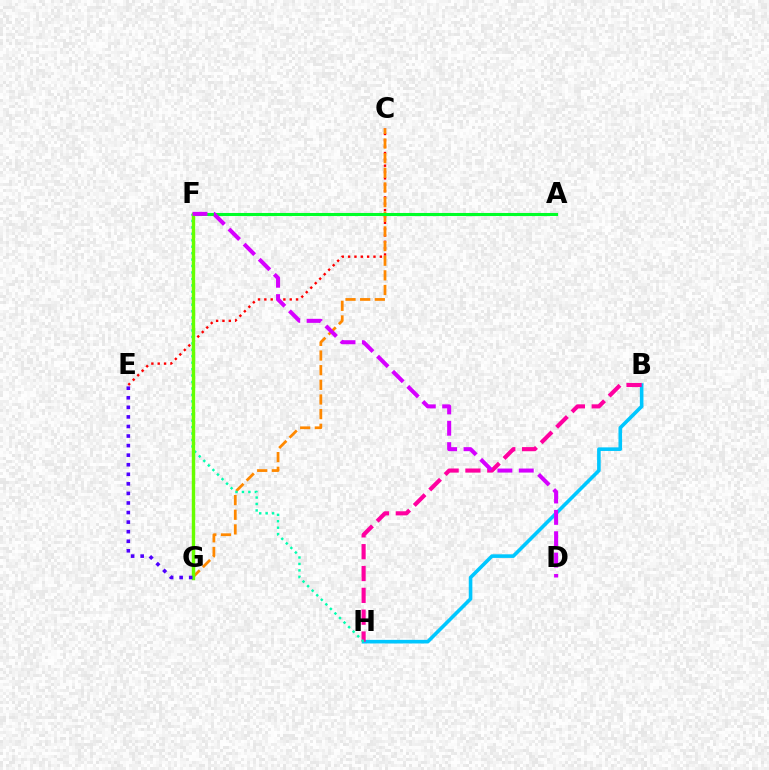{('C', 'E'): [{'color': '#ff0000', 'line_style': 'dotted', 'thickness': 1.72}], ('B', 'H'): [{'color': '#00c7ff', 'line_style': 'solid', 'thickness': 2.59}, {'color': '#ff00a0', 'line_style': 'dashed', 'thickness': 2.97}], ('C', 'G'): [{'color': '#ff8800', 'line_style': 'dashed', 'thickness': 1.99}], ('F', 'G'): [{'color': '#eeff00', 'line_style': 'dashed', 'thickness': 1.51}, {'color': '#003fff', 'line_style': 'dotted', 'thickness': 2.1}, {'color': '#66ff00', 'line_style': 'solid', 'thickness': 2.44}], ('F', 'H'): [{'color': '#00ffaf', 'line_style': 'dotted', 'thickness': 1.75}], ('A', 'F'): [{'color': '#00ff27', 'line_style': 'solid', 'thickness': 2.21}], ('E', 'G'): [{'color': '#4f00ff', 'line_style': 'dotted', 'thickness': 2.6}], ('D', 'F'): [{'color': '#d600ff', 'line_style': 'dashed', 'thickness': 2.9}]}